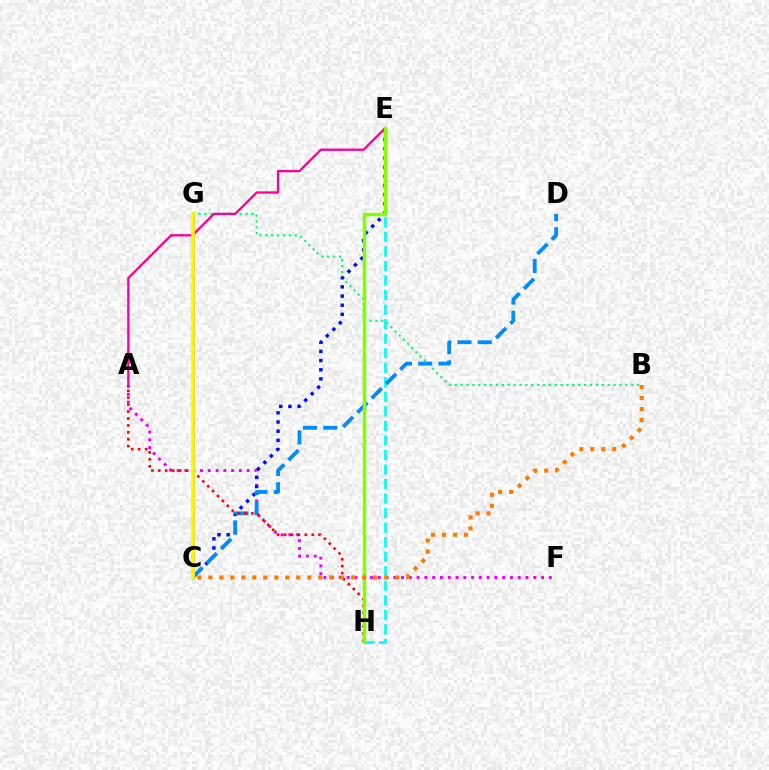{('A', 'F'): [{'color': '#ee00ff', 'line_style': 'dotted', 'thickness': 2.11}], ('C', 'G'): [{'color': '#7200ff', 'line_style': 'solid', 'thickness': 1.87}, {'color': '#fcf500', 'line_style': 'solid', 'thickness': 2.69}], ('B', 'G'): [{'color': '#00ff74', 'line_style': 'dotted', 'thickness': 1.6}], ('E', 'H'): [{'color': '#08ff00', 'line_style': 'dashed', 'thickness': 2.23}, {'color': '#00fff6', 'line_style': 'dashed', 'thickness': 1.97}, {'color': '#84ff00', 'line_style': 'solid', 'thickness': 2.45}], ('C', 'E'): [{'color': '#0010ff', 'line_style': 'dotted', 'thickness': 2.49}], ('A', 'E'): [{'color': '#ff0094', 'line_style': 'solid', 'thickness': 1.67}], ('C', 'D'): [{'color': '#008cff', 'line_style': 'dashed', 'thickness': 2.75}], ('A', 'H'): [{'color': '#ff0000', 'line_style': 'dotted', 'thickness': 1.88}], ('B', 'C'): [{'color': '#ff7c00', 'line_style': 'dotted', 'thickness': 2.99}]}